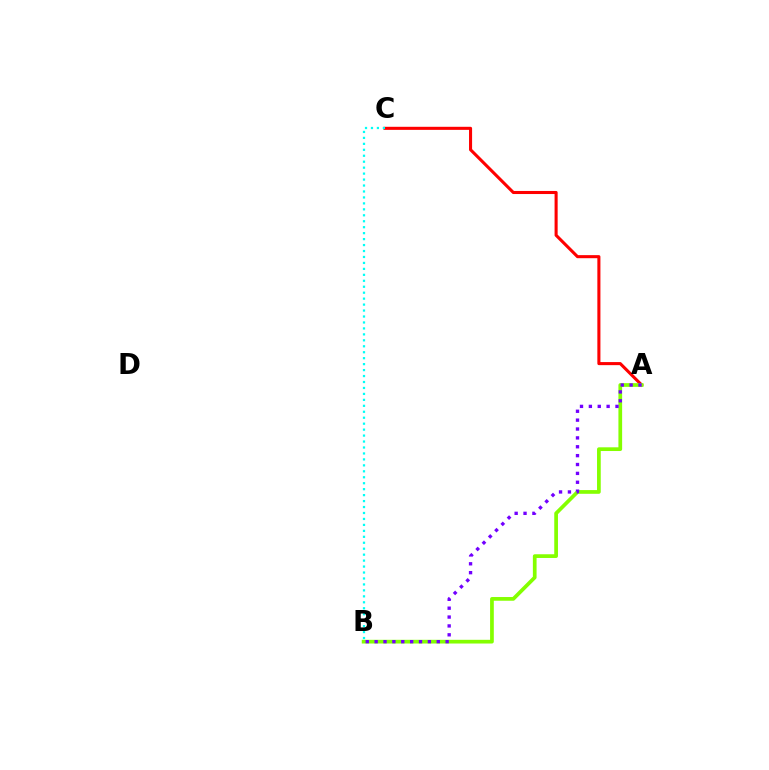{('A', 'C'): [{'color': '#ff0000', 'line_style': 'solid', 'thickness': 2.21}], ('A', 'B'): [{'color': '#84ff00', 'line_style': 'solid', 'thickness': 2.67}, {'color': '#7200ff', 'line_style': 'dotted', 'thickness': 2.41}], ('B', 'C'): [{'color': '#00fff6', 'line_style': 'dotted', 'thickness': 1.62}]}